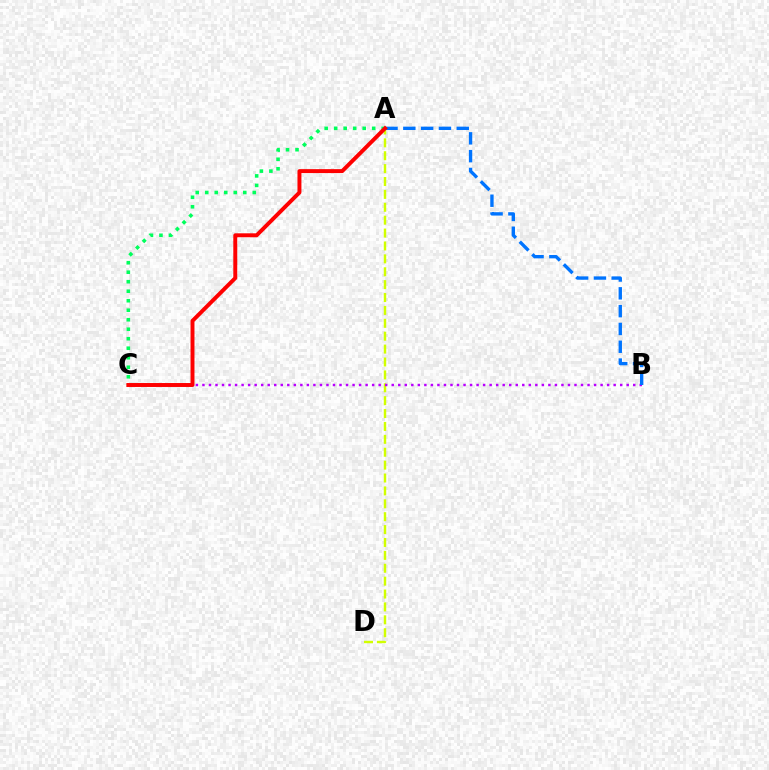{('A', 'D'): [{'color': '#d1ff00', 'line_style': 'dashed', 'thickness': 1.75}], ('B', 'C'): [{'color': '#b900ff', 'line_style': 'dotted', 'thickness': 1.77}], ('A', 'B'): [{'color': '#0074ff', 'line_style': 'dashed', 'thickness': 2.42}], ('A', 'C'): [{'color': '#00ff5c', 'line_style': 'dotted', 'thickness': 2.58}, {'color': '#ff0000', 'line_style': 'solid', 'thickness': 2.84}]}